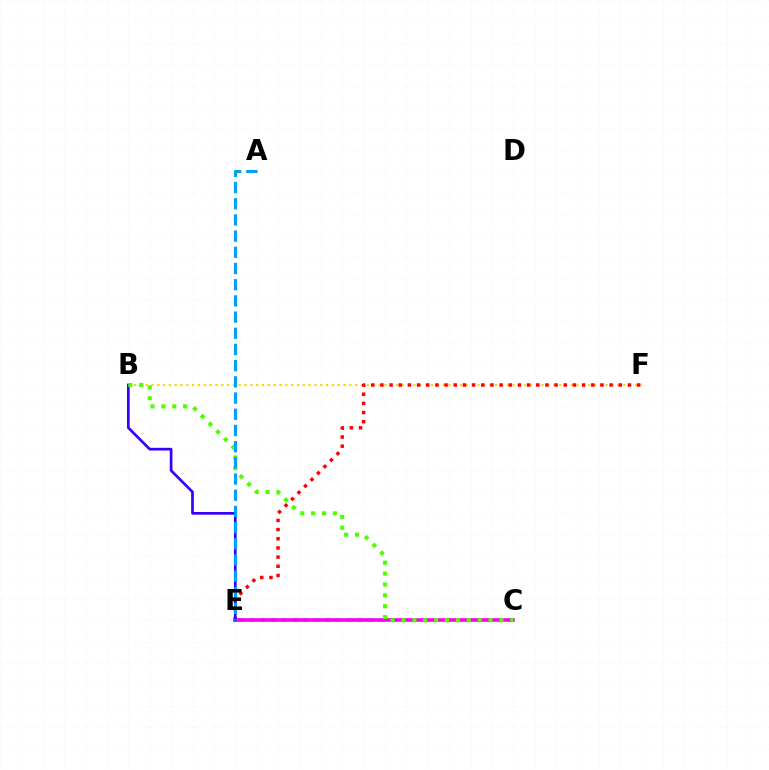{('B', 'F'): [{'color': '#ffd500', 'line_style': 'dotted', 'thickness': 1.58}], ('C', 'E'): [{'color': '#00ff86', 'line_style': 'dotted', 'thickness': 2.93}, {'color': '#ff00ed', 'line_style': 'solid', 'thickness': 2.62}], ('E', 'F'): [{'color': '#ff0000', 'line_style': 'dotted', 'thickness': 2.49}], ('B', 'E'): [{'color': '#3700ff', 'line_style': 'solid', 'thickness': 1.95}], ('B', 'C'): [{'color': '#4fff00', 'line_style': 'dotted', 'thickness': 2.95}], ('A', 'E'): [{'color': '#009eff', 'line_style': 'dashed', 'thickness': 2.2}]}